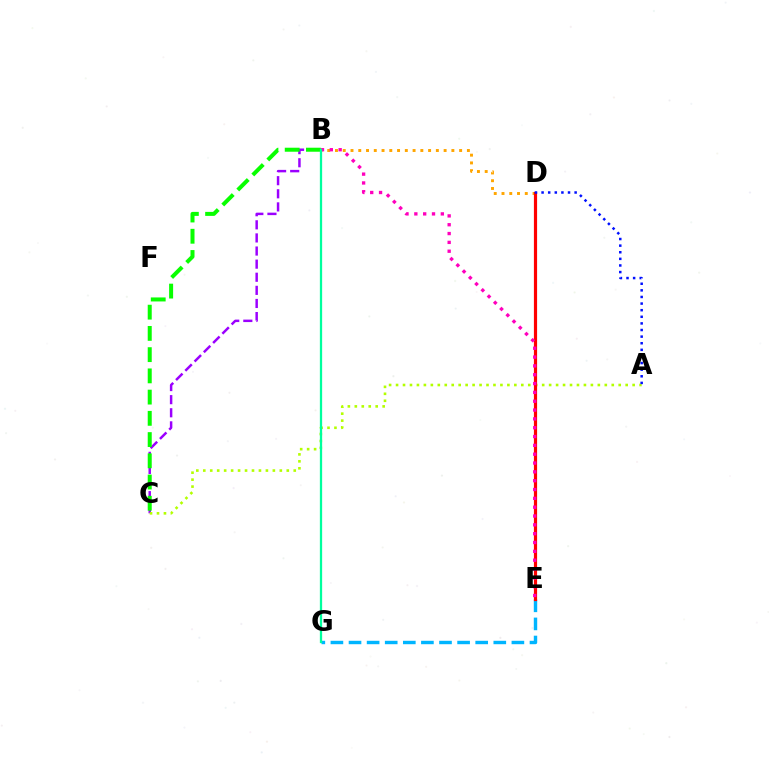{('E', 'G'): [{'color': '#00b5ff', 'line_style': 'dashed', 'thickness': 2.46}], ('B', 'C'): [{'color': '#9b00ff', 'line_style': 'dashed', 'thickness': 1.78}, {'color': '#08ff00', 'line_style': 'dashed', 'thickness': 2.88}], ('B', 'D'): [{'color': '#ffa500', 'line_style': 'dotted', 'thickness': 2.11}], ('A', 'C'): [{'color': '#b3ff00', 'line_style': 'dotted', 'thickness': 1.89}], ('D', 'E'): [{'color': '#ff0000', 'line_style': 'solid', 'thickness': 2.3}], ('B', 'E'): [{'color': '#ff00bd', 'line_style': 'dotted', 'thickness': 2.4}], ('B', 'G'): [{'color': '#00ff9d', 'line_style': 'solid', 'thickness': 1.63}], ('A', 'D'): [{'color': '#0010ff', 'line_style': 'dotted', 'thickness': 1.8}]}